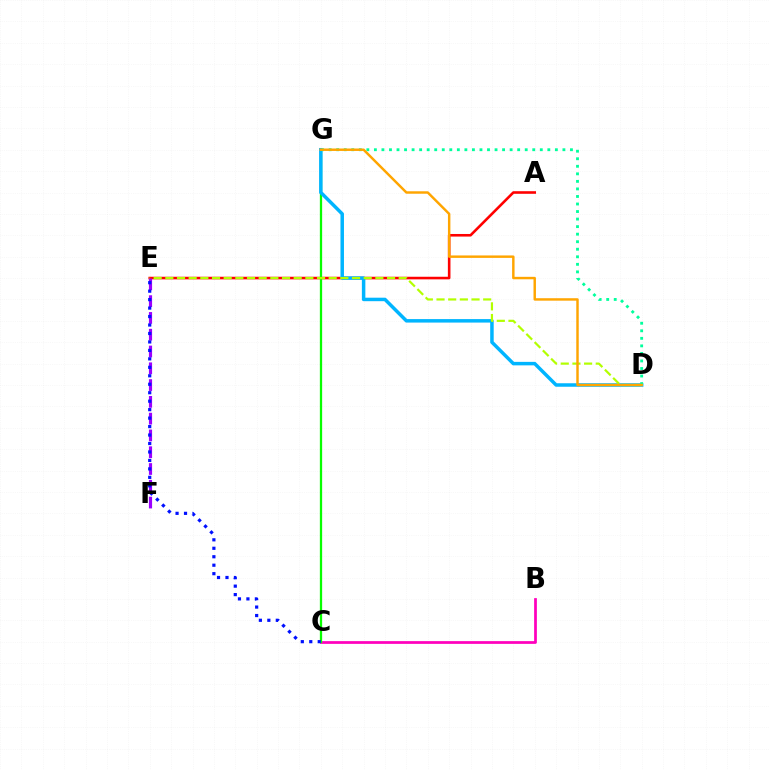{('B', 'C'): [{'color': '#ff00bd', 'line_style': 'solid', 'thickness': 1.97}], ('A', 'E'): [{'color': '#ff0000', 'line_style': 'solid', 'thickness': 1.87}], ('E', 'F'): [{'color': '#9b00ff', 'line_style': 'dashed', 'thickness': 2.28}], ('C', 'G'): [{'color': '#08ff00', 'line_style': 'solid', 'thickness': 1.64}], ('D', 'G'): [{'color': '#00b5ff', 'line_style': 'solid', 'thickness': 2.51}, {'color': '#00ff9d', 'line_style': 'dotted', 'thickness': 2.05}, {'color': '#ffa500', 'line_style': 'solid', 'thickness': 1.76}], ('D', 'E'): [{'color': '#b3ff00', 'line_style': 'dashed', 'thickness': 1.59}], ('C', 'E'): [{'color': '#0010ff', 'line_style': 'dotted', 'thickness': 2.3}]}